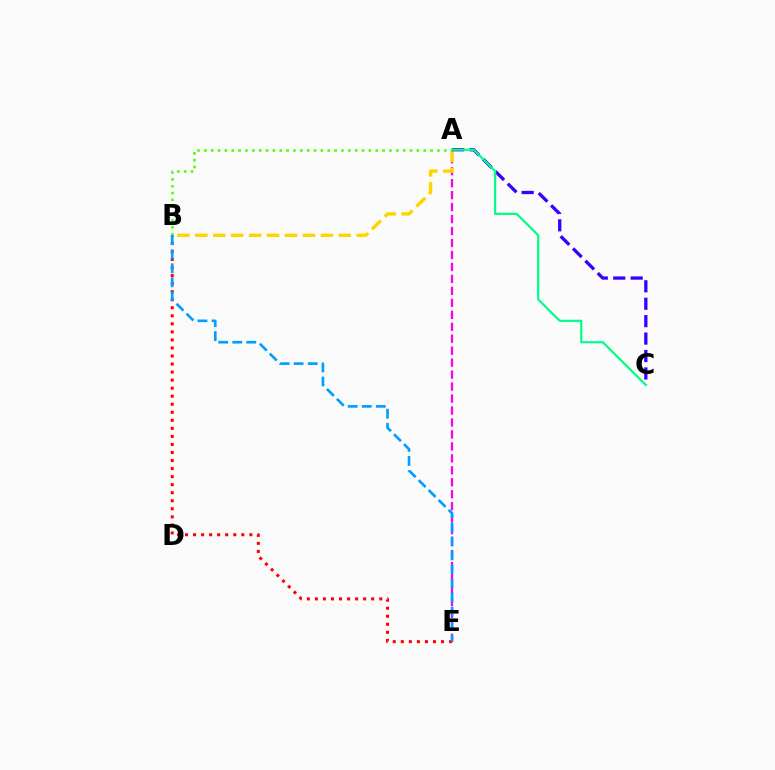{('B', 'E'): [{'color': '#ff0000', 'line_style': 'dotted', 'thickness': 2.19}, {'color': '#009eff', 'line_style': 'dashed', 'thickness': 1.91}], ('A', 'E'): [{'color': '#ff00ed', 'line_style': 'dashed', 'thickness': 1.63}], ('A', 'B'): [{'color': '#ffd500', 'line_style': 'dashed', 'thickness': 2.44}, {'color': '#4fff00', 'line_style': 'dotted', 'thickness': 1.86}], ('A', 'C'): [{'color': '#3700ff', 'line_style': 'dashed', 'thickness': 2.37}, {'color': '#00ff86', 'line_style': 'solid', 'thickness': 1.59}]}